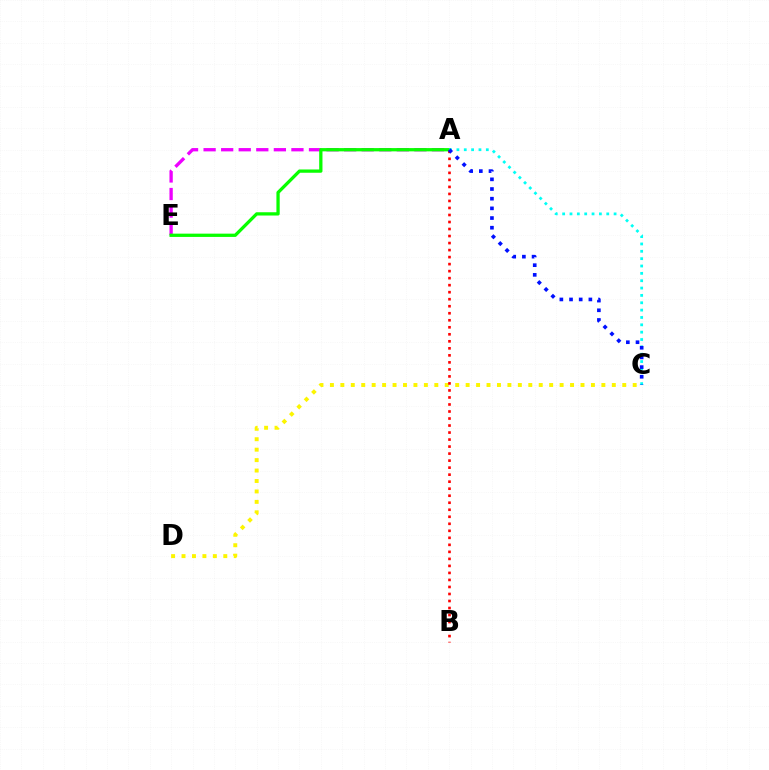{('C', 'D'): [{'color': '#fcf500', 'line_style': 'dotted', 'thickness': 2.84}], ('A', 'E'): [{'color': '#ee00ff', 'line_style': 'dashed', 'thickness': 2.39}, {'color': '#08ff00', 'line_style': 'solid', 'thickness': 2.36}], ('A', 'B'): [{'color': '#ff0000', 'line_style': 'dotted', 'thickness': 1.91}], ('A', 'C'): [{'color': '#00fff6', 'line_style': 'dotted', 'thickness': 2.0}, {'color': '#0010ff', 'line_style': 'dotted', 'thickness': 2.63}]}